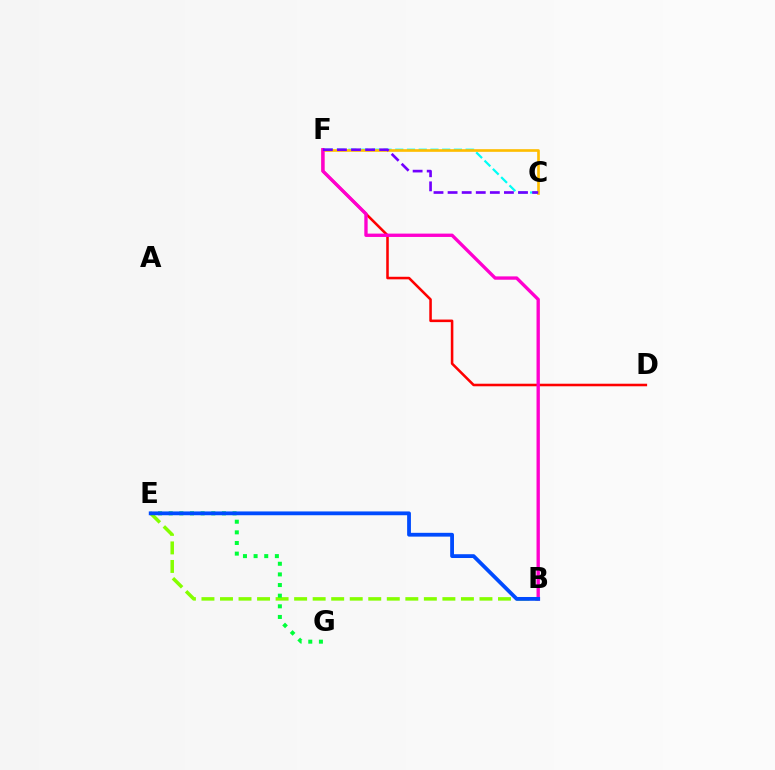{('B', 'E'): [{'color': '#84ff00', 'line_style': 'dashed', 'thickness': 2.52}, {'color': '#004bff', 'line_style': 'solid', 'thickness': 2.74}], ('D', 'F'): [{'color': '#ff0000', 'line_style': 'solid', 'thickness': 1.84}], ('C', 'F'): [{'color': '#00fff6', 'line_style': 'dashed', 'thickness': 1.59}, {'color': '#ffbd00', 'line_style': 'solid', 'thickness': 1.91}, {'color': '#7200ff', 'line_style': 'dashed', 'thickness': 1.91}], ('E', 'G'): [{'color': '#00ff39', 'line_style': 'dotted', 'thickness': 2.89}], ('B', 'F'): [{'color': '#ff00cf', 'line_style': 'solid', 'thickness': 2.41}]}